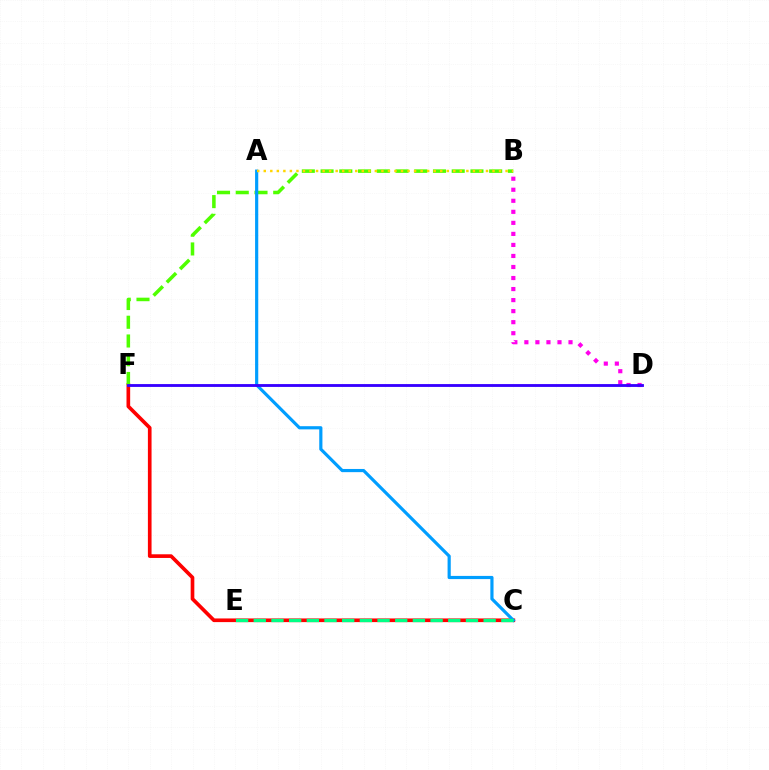{('C', 'F'): [{'color': '#ff0000', 'line_style': 'solid', 'thickness': 2.64}], ('B', 'F'): [{'color': '#4fff00', 'line_style': 'dashed', 'thickness': 2.55}], ('A', 'C'): [{'color': '#009eff', 'line_style': 'solid', 'thickness': 2.29}], ('B', 'D'): [{'color': '#ff00ed', 'line_style': 'dotted', 'thickness': 3.0}], ('A', 'B'): [{'color': '#ffd500', 'line_style': 'dotted', 'thickness': 1.78}], ('C', 'E'): [{'color': '#00ff86', 'line_style': 'dashed', 'thickness': 2.4}], ('D', 'F'): [{'color': '#3700ff', 'line_style': 'solid', 'thickness': 2.05}]}